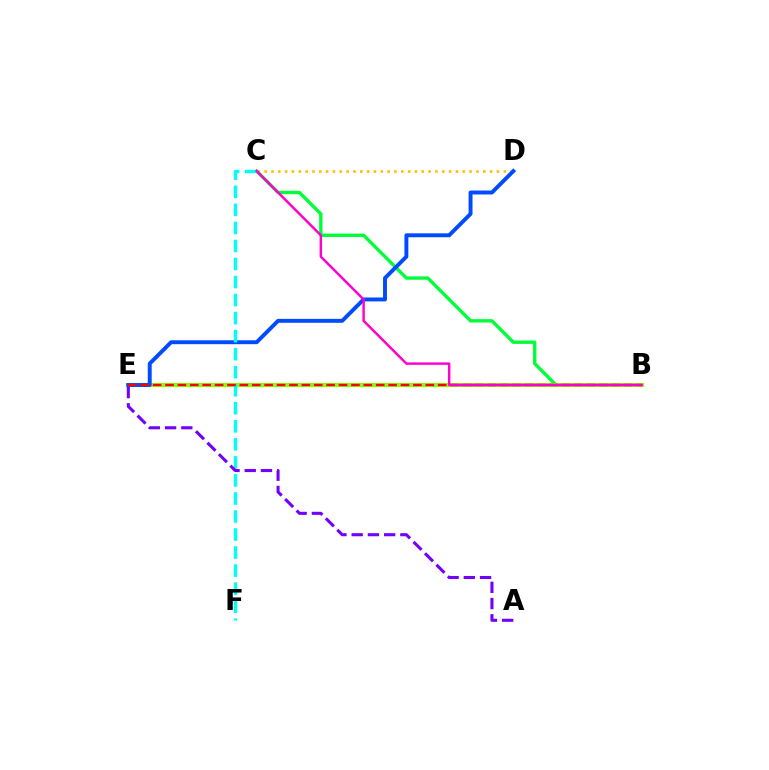{('C', 'D'): [{'color': '#ffbd00', 'line_style': 'dotted', 'thickness': 1.86}], ('B', 'C'): [{'color': '#00ff39', 'line_style': 'solid', 'thickness': 2.43}, {'color': '#ff00cf', 'line_style': 'solid', 'thickness': 1.77}], ('B', 'E'): [{'color': '#84ff00', 'line_style': 'solid', 'thickness': 2.95}, {'color': '#ff0000', 'line_style': 'dashed', 'thickness': 1.68}], ('D', 'E'): [{'color': '#004bff', 'line_style': 'solid', 'thickness': 2.82}], ('C', 'F'): [{'color': '#00fff6', 'line_style': 'dashed', 'thickness': 2.45}], ('A', 'E'): [{'color': '#7200ff', 'line_style': 'dashed', 'thickness': 2.2}]}